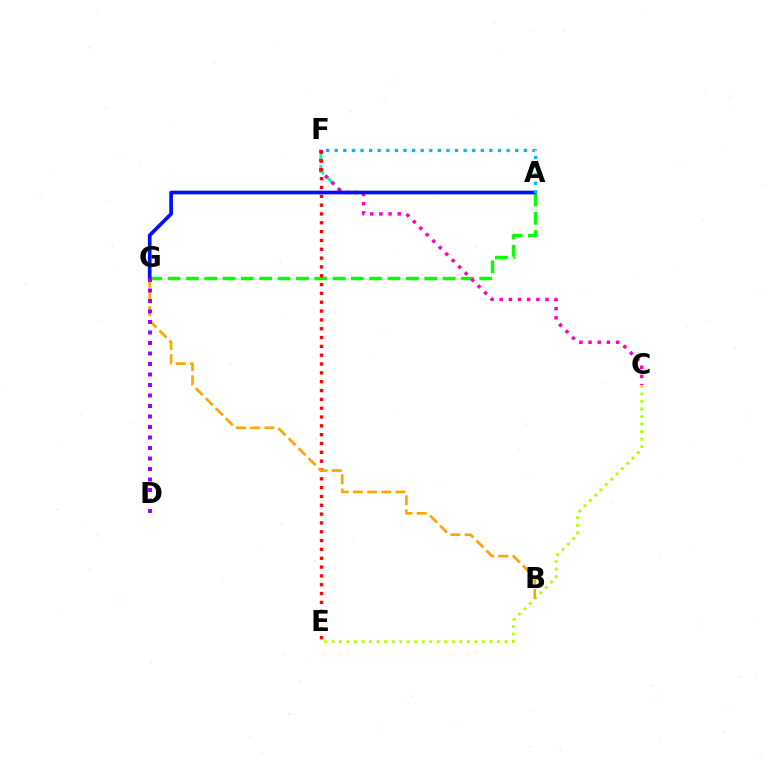{('A', 'F'): [{'color': '#00ff9d', 'line_style': 'dashed', 'thickness': 2.04}, {'color': '#00b5ff', 'line_style': 'dotted', 'thickness': 2.34}], ('A', 'G'): [{'color': '#08ff00', 'line_style': 'dashed', 'thickness': 2.49}, {'color': '#0010ff', 'line_style': 'solid', 'thickness': 2.66}], ('C', 'F'): [{'color': '#ff00bd', 'line_style': 'dotted', 'thickness': 2.49}], ('C', 'E'): [{'color': '#b3ff00', 'line_style': 'dotted', 'thickness': 2.04}], ('E', 'F'): [{'color': '#ff0000', 'line_style': 'dotted', 'thickness': 2.4}], ('B', 'G'): [{'color': '#ffa500', 'line_style': 'dashed', 'thickness': 1.93}], ('D', 'G'): [{'color': '#9b00ff', 'line_style': 'dotted', 'thickness': 2.85}]}